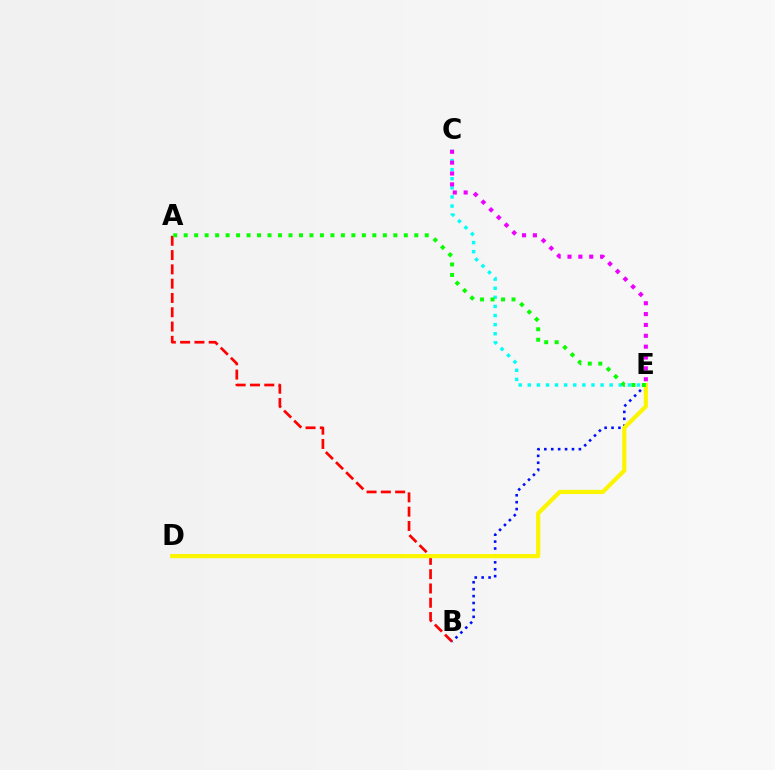{('A', 'B'): [{'color': '#ff0000', 'line_style': 'dashed', 'thickness': 1.94}], ('C', 'E'): [{'color': '#00fff6', 'line_style': 'dotted', 'thickness': 2.47}, {'color': '#ee00ff', 'line_style': 'dotted', 'thickness': 2.95}], ('B', 'E'): [{'color': '#0010ff', 'line_style': 'dotted', 'thickness': 1.88}], ('D', 'E'): [{'color': '#fcf500', 'line_style': 'solid', 'thickness': 2.99}], ('A', 'E'): [{'color': '#08ff00', 'line_style': 'dotted', 'thickness': 2.85}]}